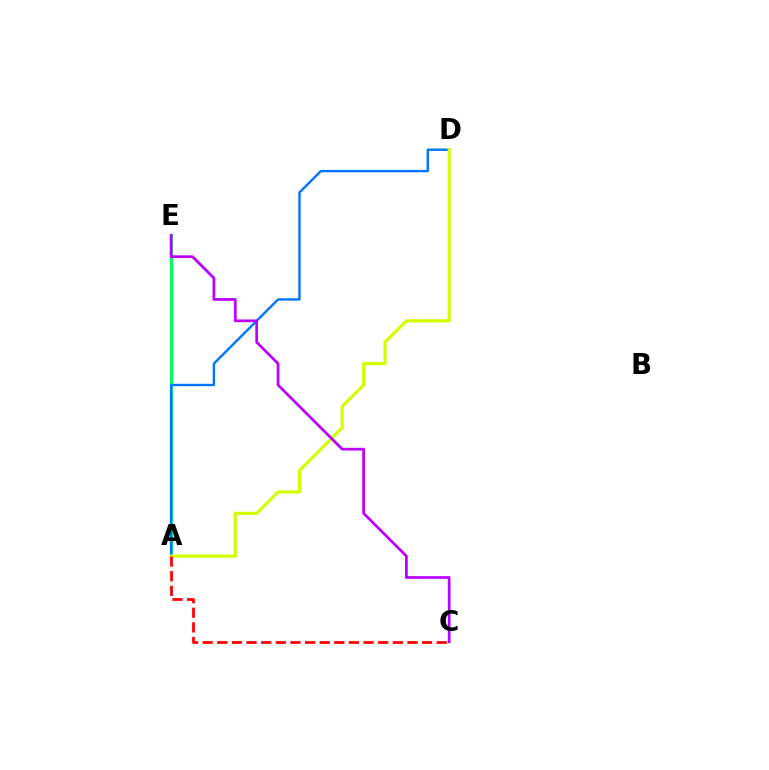{('A', 'E'): [{'color': '#00ff5c', 'line_style': 'solid', 'thickness': 2.21}], ('A', 'D'): [{'color': '#0074ff', 'line_style': 'solid', 'thickness': 1.71}, {'color': '#d1ff00', 'line_style': 'solid', 'thickness': 2.27}], ('A', 'C'): [{'color': '#ff0000', 'line_style': 'dashed', 'thickness': 1.99}], ('C', 'E'): [{'color': '#b900ff', 'line_style': 'solid', 'thickness': 1.96}]}